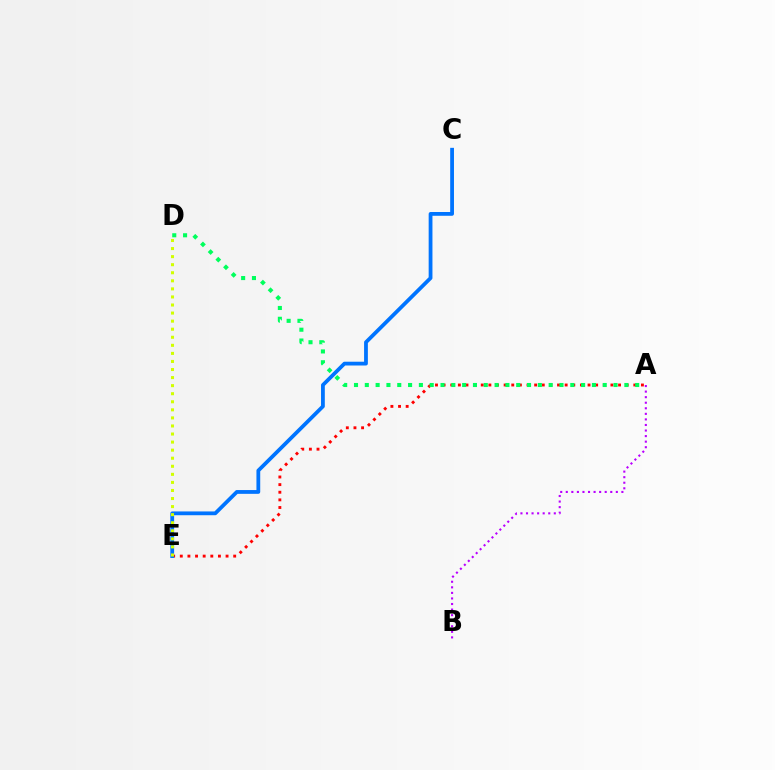{('A', 'E'): [{'color': '#ff0000', 'line_style': 'dotted', 'thickness': 2.07}], ('A', 'B'): [{'color': '#b900ff', 'line_style': 'dotted', 'thickness': 1.51}], ('C', 'E'): [{'color': '#0074ff', 'line_style': 'solid', 'thickness': 2.72}], ('D', 'E'): [{'color': '#d1ff00', 'line_style': 'dotted', 'thickness': 2.19}], ('A', 'D'): [{'color': '#00ff5c', 'line_style': 'dotted', 'thickness': 2.94}]}